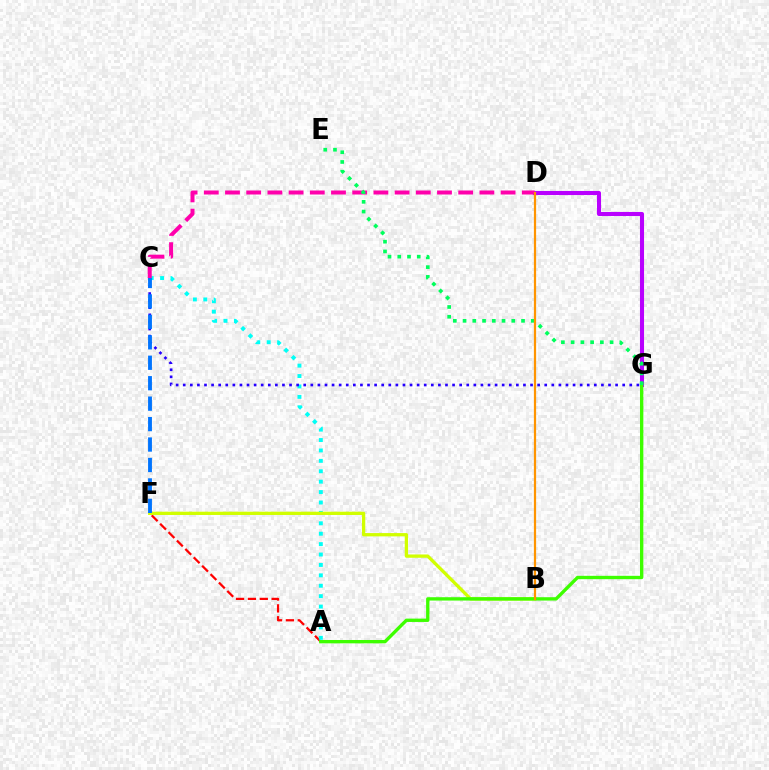{('A', 'F'): [{'color': '#ff0000', 'line_style': 'dashed', 'thickness': 1.61}], ('A', 'C'): [{'color': '#00fff6', 'line_style': 'dotted', 'thickness': 2.83}], ('D', 'G'): [{'color': '#b900ff', 'line_style': 'solid', 'thickness': 2.93}], ('B', 'F'): [{'color': '#d1ff00', 'line_style': 'solid', 'thickness': 2.37}], ('C', 'D'): [{'color': '#ff00ac', 'line_style': 'dashed', 'thickness': 2.88}], ('A', 'G'): [{'color': '#3dff00', 'line_style': 'solid', 'thickness': 2.41}], ('C', 'G'): [{'color': '#2500ff', 'line_style': 'dotted', 'thickness': 1.93}], ('C', 'F'): [{'color': '#0074ff', 'line_style': 'dashed', 'thickness': 2.78}], ('E', 'G'): [{'color': '#00ff5c', 'line_style': 'dotted', 'thickness': 2.65}], ('B', 'D'): [{'color': '#ff9400', 'line_style': 'solid', 'thickness': 1.6}]}